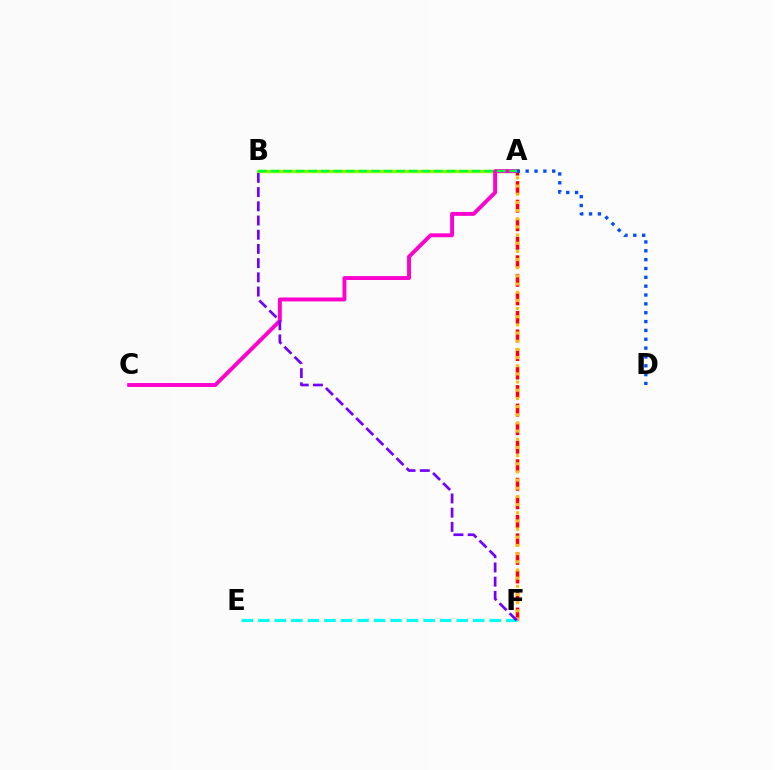{('A', 'B'): [{'color': '#84ff00', 'line_style': 'solid', 'thickness': 2.45}, {'color': '#00ff39', 'line_style': 'dashed', 'thickness': 1.71}], ('A', 'F'): [{'color': '#ff0000', 'line_style': 'dashed', 'thickness': 2.52}, {'color': '#ffbd00', 'line_style': 'dotted', 'thickness': 2.22}], ('E', 'F'): [{'color': '#00fff6', 'line_style': 'dashed', 'thickness': 2.24}], ('A', 'C'): [{'color': '#ff00cf', 'line_style': 'solid', 'thickness': 2.81}], ('A', 'D'): [{'color': '#004bff', 'line_style': 'dotted', 'thickness': 2.4}], ('B', 'F'): [{'color': '#7200ff', 'line_style': 'dashed', 'thickness': 1.93}]}